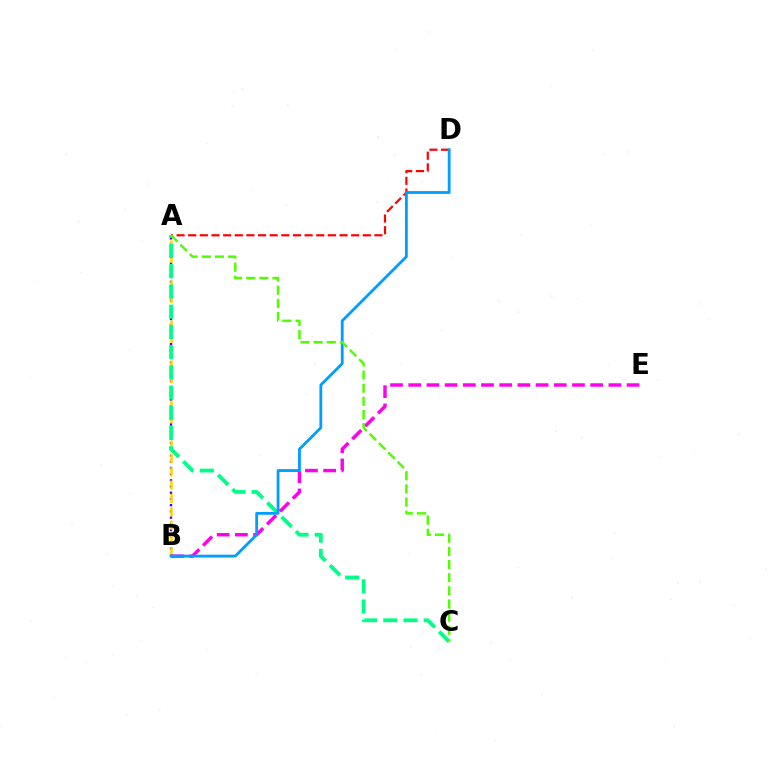{('A', 'B'): [{'color': '#3700ff', 'line_style': 'dotted', 'thickness': 1.69}, {'color': '#ffd500', 'line_style': 'dashed', 'thickness': 1.81}], ('B', 'E'): [{'color': '#ff00ed', 'line_style': 'dashed', 'thickness': 2.47}], ('A', 'D'): [{'color': '#ff0000', 'line_style': 'dashed', 'thickness': 1.58}], ('A', 'C'): [{'color': '#00ff86', 'line_style': 'dashed', 'thickness': 2.75}, {'color': '#4fff00', 'line_style': 'dashed', 'thickness': 1.79}], ('B', 'D'): [{'color': '#009eff', 'line_style': 'solid', 'thickness': 2.02}]}